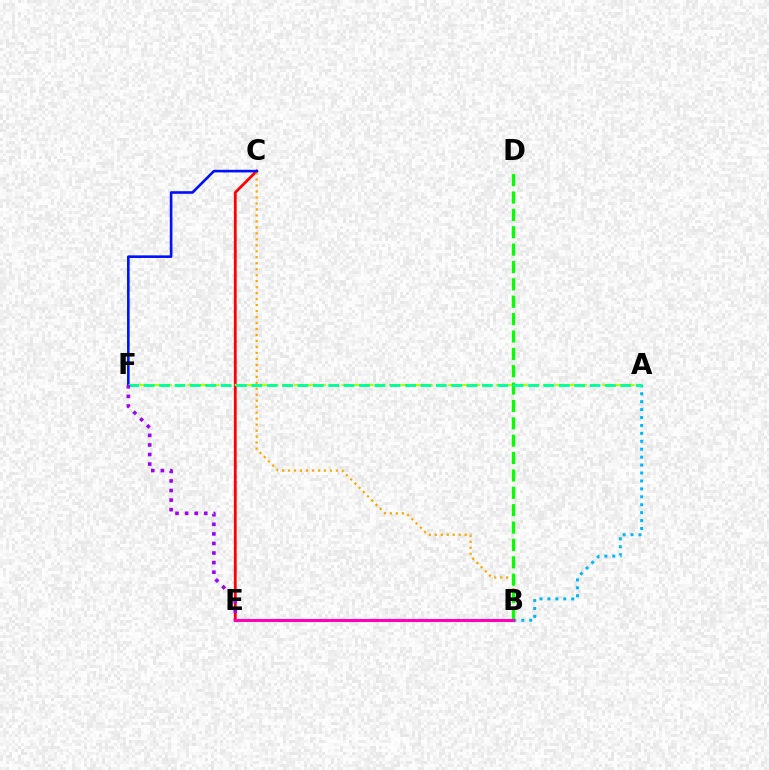{('C', 'E'): [{'color': '#ff0000', 'line_style': 'solid', 'thickness': 2.02}], ('A', 'B'): [{'color': '#00b5ff', 'line_style': 'dotted', 'thickness': 2.15}], ('A', 'F'): [{'color': '#b3ff00', 'line_style': 'dashed', 'thickness': 1.61}, {'color': '#00ff9d', 'line_style': 'dashed', 'thickness': 2.09}], ('B', 'C'): [{'color': '#ffa500', 'line_style': 'dotted', 'thickness': 1.62}], ('C', 'F'): [{'color': '#0010ff', 'line_style': 'solid', 'thickness': 1.89}], ('B', 'D'): [{'color': '#08ff00', 'line_style': 'dashed', 'thickness': 2.36}], ('E', 'F'): [{'color': '#9b00ff', 'line_style': 'dotted', 'thickness': 2.6}], ('B', 'E'): [{'color': '#ff00bd', 'line_style': 'solid', 'thickness': 2.23}]}